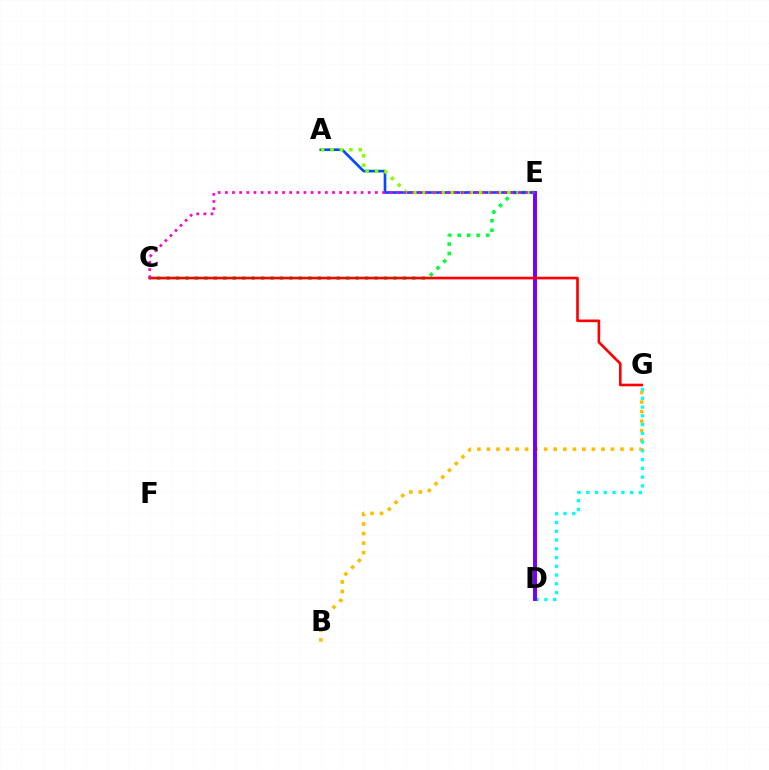{('B', 'G'): [{'color': '#ffbd00', 'line_style': 'dotted', 'thickness': 2.59}], ('D', 'G'): [{'color': '#00fff6', 'line_style': 'dotted', 'thickness': 2.38}], ('C', 'E'): [{'color': '#00ff39', 'line_style': 'dotted', 'thickness': 2.57}, {'color': '#ff00cf', 'line_style': 'dotted', 'thickness': 1.94}], ('D', 'E'): [{'color': '#7200ff', 'line_style': 'solid', 'thickness': 2.83}], ('C', 'G'): [{'color': '#ff0000', 'line_style': 'solid', 'thickness': 1.9}], ('A', 'E'): [{'color': '#004bff', 'line_style': 'solid', 'thickness': 1.93}, {'color': '#84ff00', 'line_style': 'dotted', 'thickness': 2.56}]}